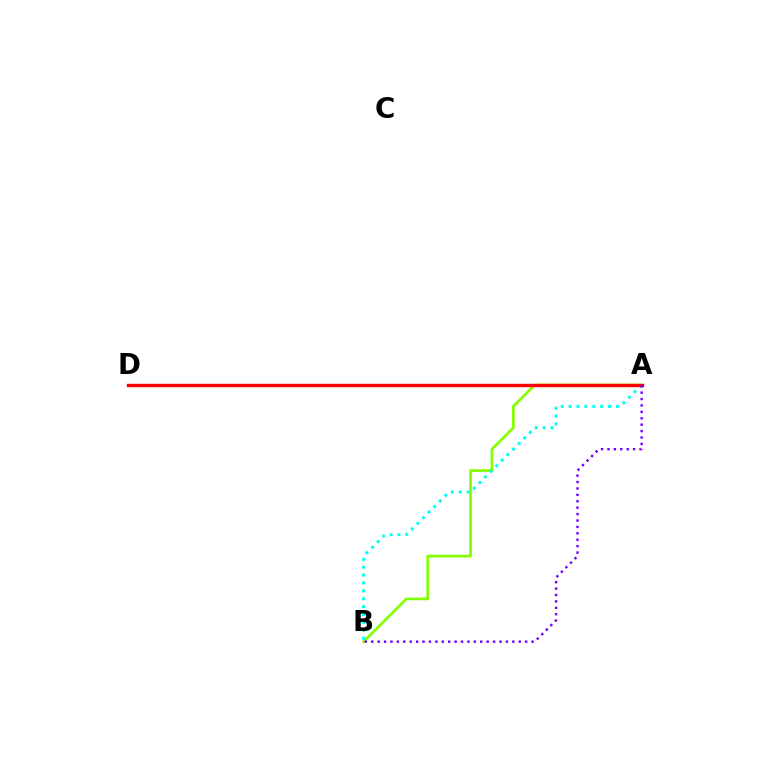{('A', 'B'): [{'color': '#84ff00', 'line_style': 'solid', 'thickness': 1.96}, {'color': '#00fff6', 'line_style': 'dotted', 'thickness': 2.14}, {'color': '#7200ff', 'line_style': 'dotted', 'thickness': 1.74}], ('A', 'D'): [{'color': '#ff0000', 'line_style': 'solid', 'thickness': 2.45}]}